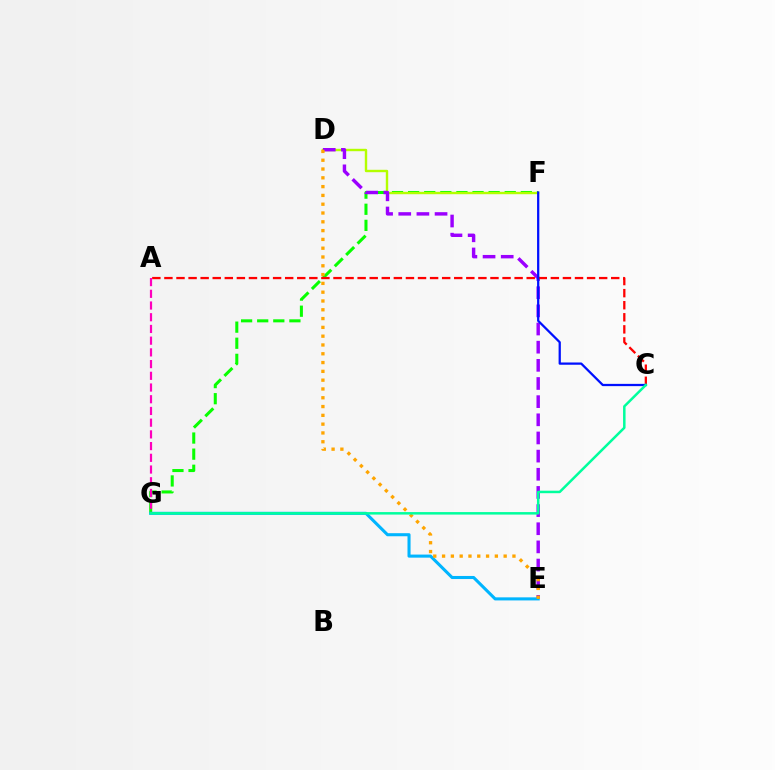{('F', 'G'): [{'color': '#08ff00', 'line_style': 'dashed', 'thickness': 2.19}], ('D', 'F'): [{'color': '#b3ff00', 'line_style': 'solid', 'thickness': 1.73}], ('D', 'E'): [{'color': '#9b00ff', 'line_style': 'dashed', 'thickness': 2.47}, {'color': '#ffa500', 'line_style': 'dotted', 'thickness': 2.39}], ('E', 'G'): [{'color': '#00b5ff', 'line_style': 'solid', 'thickness': 2.21}], ('A', 'C'): [{'color': '#ff0000', 'line_style': 'dashed', 'thickness': 1.64}], ('A', 'G'): [{'color': '#ff00bd', 'line_style': 'dashed', 'thickness': 1.59}], ('C', 'F'): [{'color': '#0010ff', 'line_style': 'solid', 'thickness': 1.62}], ('C', 'G'): [{'color': '#00ff9d', 'line_style': 'solid', 'thickness': 1.8}]}